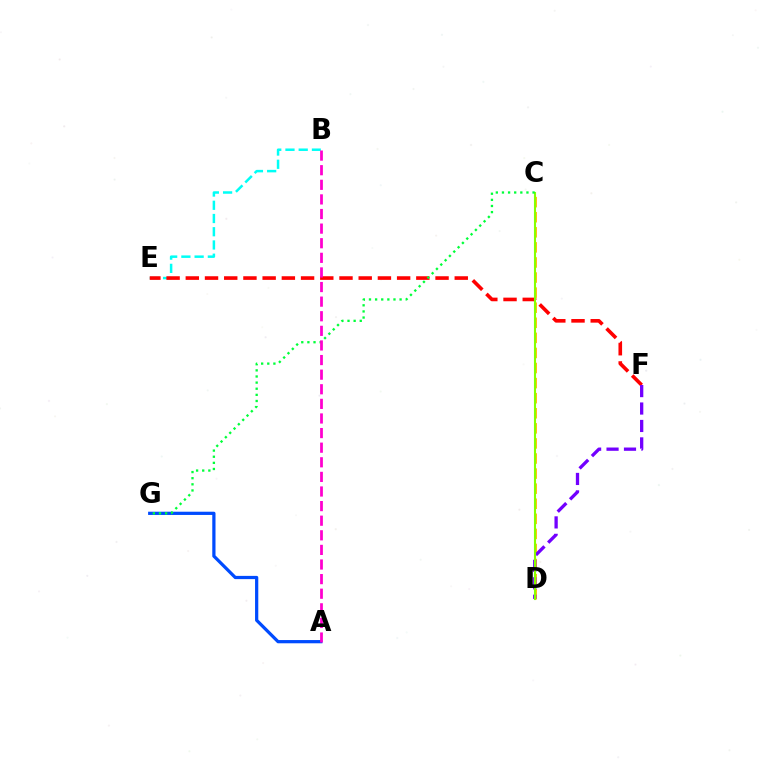{('A', 'G'): [{'color': '#004bff', 'line_style': 'solid', 'thickness': 2.33}], ('B', 'E'): [{'color': '#00fff6', 'line_style': 'dashed', 'thickness': 1.8}], ('E', 'F'): [{'color': '#ff0000', 'line_style': 'dashed', 'thickness': 2.61}], ('C', 'D'): [{'color': '#ffbd00', 'line_style': 'dashed', 'thickness': 2.05}, {'color': '#84ff00', 'line_style': 'solid', 'thickness': 1.51}], ('D', 'F'): [{'color': '#7200ff', 'line_style': 'dashed', 'thickness': 2.37}], ('C', 'G'): [{'color': '#00ff39', 'line_style': 'dotted', 'thickness': 1.66}], ('A', 'B'): [{'color': '#ff00cf', 'line_style': 'dashed', 'thickness': 1.98}]}